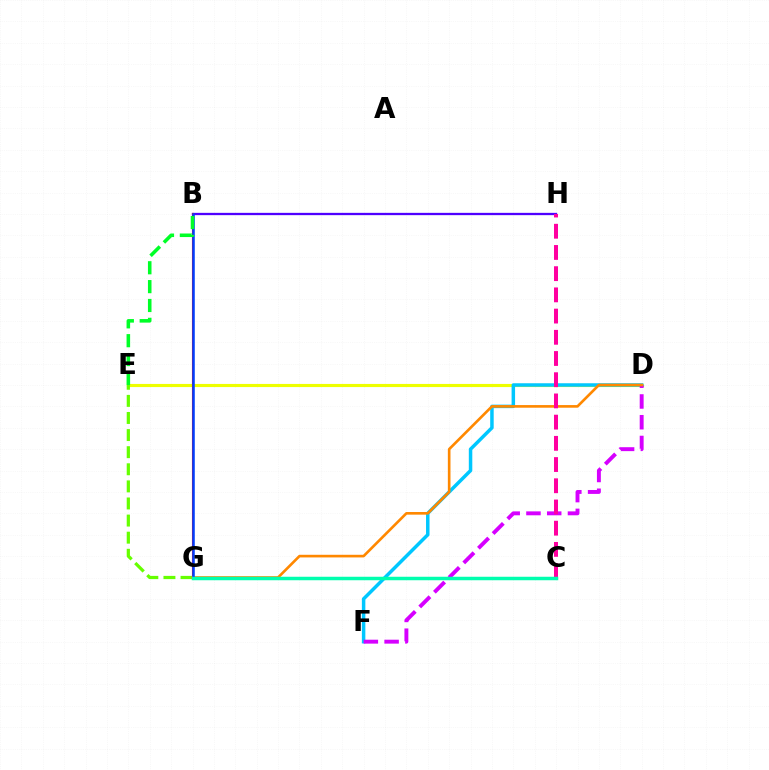{('B', 'H'): [{'color': '#4f00ff', 'line_style': 'solid', 'thickness': 1.66}], ('D', 'E'): [{'color': '#eeff00', 'line_style': 'solid', 'thickness': 2.26}], ('D', 'F'): [{'color': '#00c7ff', 'line_style': 'solid', 'thickness': 2.51}, {'color': '#d600ff', 'line_style': 'dashed', 'thickness': 2.82}], ('B', 'G'): [{'color': '#ff0000', 'line_style': 'solid', 'thickness': 1.52}, {'color': '#003fff', 'line_style': 'solid', 'thickness': 1.82}], ('E', 'G'): [{'color': '#66ff00', 'line_style': 'dashed', 'thickness': 2.32}], ('D', 'G'): [{'color': '#ff8800', 'line_style': 'solid', 'thickness': 1.9}], ('B', 'E'): [{'color': '#00ff27', 'line_style': 'dashed', 'thickness': 2.56}], ('C', 'H'): [{'color': '#ff00a0', 'line_style': 'dashed', 'thickness': 2.88}], ('C', 'G'): [{'color': '#00ffaf', 'line_style': 'solid', 'thickness': 2.51}]}